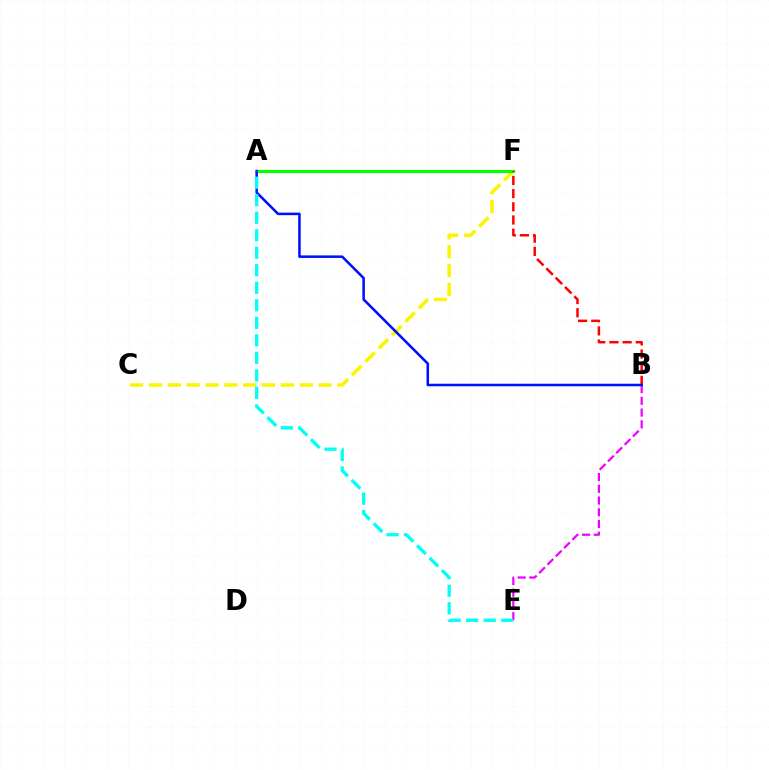{('C', 'F'): [{'color': '#fcf500', 'line_style': 'dashed', 'thickness': 2.56}], ('A', 'F'): [{'color': '#08ff00', 'line_style': 'solid', 'thickness': 2.29}], ('B', 'F'): [{'color': '#ff0000', 'line_style': 'dashed', 'thickness': 1.79}], ('B', 'E'): [{'color': '#ee00ff', 'line_style': 'dashed', 'thickness': 1.6}], ('A', 'B'): [{'color': '#0010ff', 'line_style': 'solid', 'thickness': 1.83}], ('A', 'E'): [{'color': '#00fff6', 'line_style': 'dashed', 'thickness': 2.38}]}